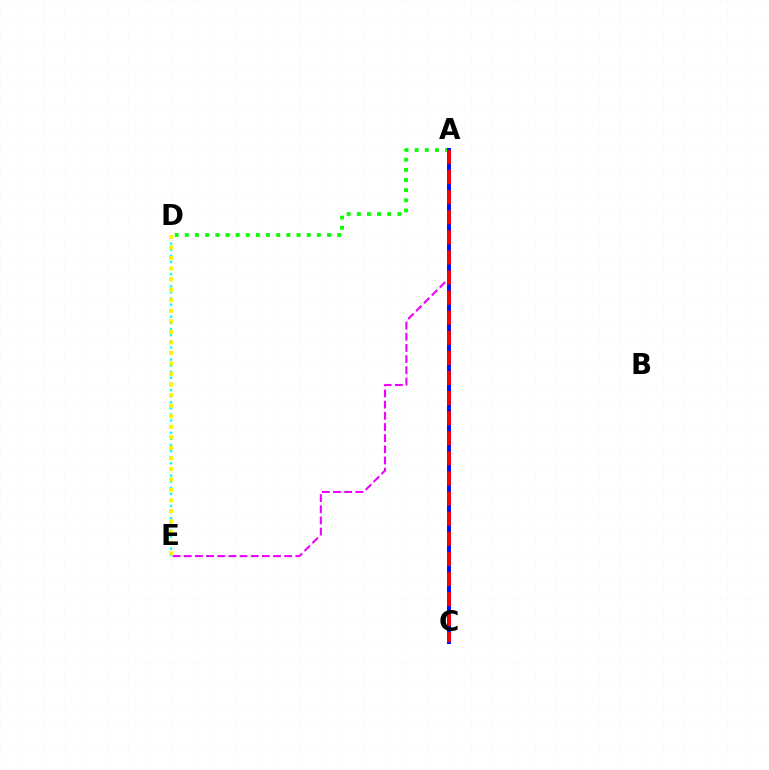{('A', 'D'): [{'color': '#08ff00', 'line_style': 'dotted', 'thickness': 2.76}], ('A', 'E'): [{'color': '#ee00ff', 'line_style': 'dashed', 'thickness': 1.52}], ('A', 'C'): [{'color': '#0010ff', 'line_style': 'solid', 'thickness': 2.86}, {'color': '#ff0000', 'line_style': 'dashed', 'thickness': 2.73}], ('D', 'E'): [{'color': '#00fff6', 'line_style': 'dotted', 'thickness': 1.66}, {'color': '#fcf500', 'line_style': 'dotted', 'thickness': 2.86}]}